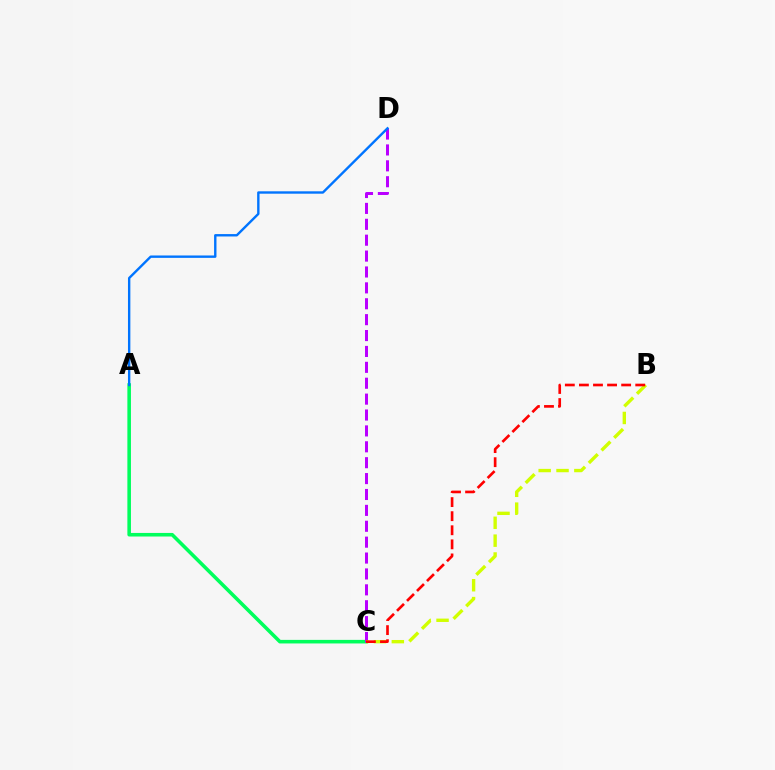{('A', 'C'): [{'color': '#00ff5c', 'line_style': 'solid', 'thickness': 2.57}], ('C', 'D'): [{'color': '#b900ff', 'line_style': 'dashed', 'thickness': 2.16}], ('A', 'D'): [{'color': '#0074ff', 'line_style': 'solid', 'thickness': 1.72}], ('B', 'C'): [{'color': '#d1ff00', 'line_style': 'dashed', 'thickness': 2.42}, {'color': '#ff0000', 'line_style': 'dashed', 'thickness': 1.91}]}